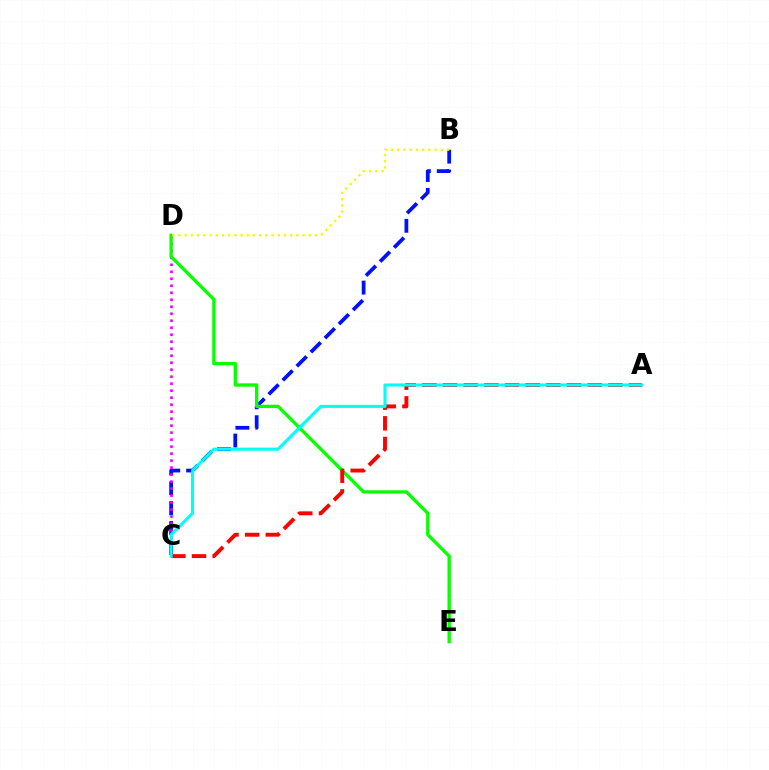{('B', 'C'): [{'color': '#0010ff', 'line_style': 'dashed', 'thickness': 2.7}], ('C', 'D'): [{'color': '#ee00ff', 'line_style': 'dotted', 'thickness': 1.9}], ('D', 'E'): [{'color': '#08ff00', 'line_style': 'solid', 'thickness': 2.39}], ('B', 'D'): [{'color': '#fcf500', 'line_style': 'dotted', 'thickness': 1.69}], ('A', 'C'): [{'color': '#ff0000', 'line_style': 'dashed', 'thickness': 2.81}, {'color': '#00fff6', 'line_style': 'solid', 'thickness': 2.23}]}